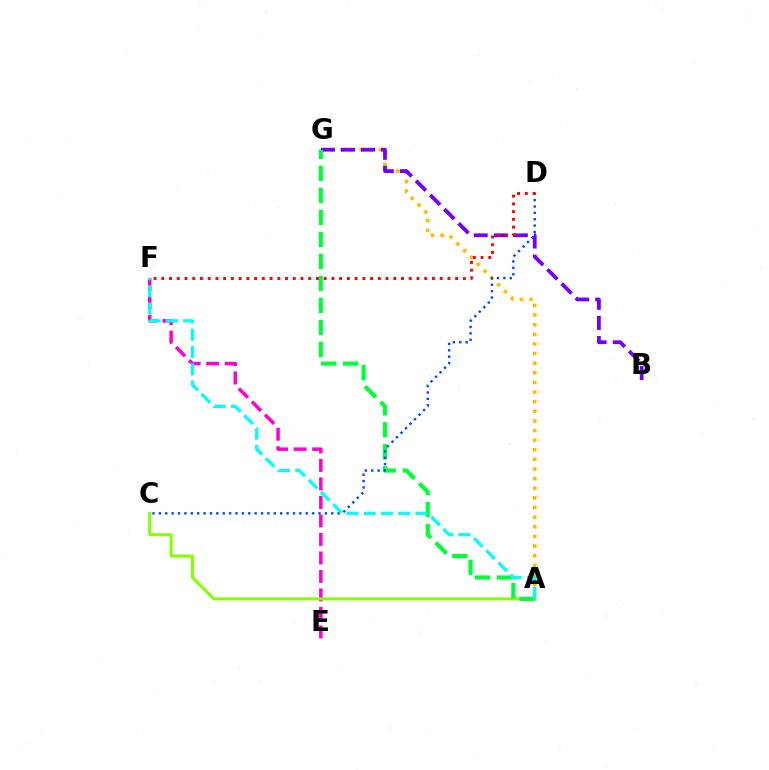{('A', 'G'): [{'color': '#ffbd00', 'line_style': 'dotted', 'thickness': 2.62}, {'color': '#00ff39', 'line_style': 'dashed', 'thickness': 2.99}], ('B', 'G'): [{'color': '#7200ff', 'line_style': 'dashed', 'thickness': 2.73}], ('E', 'F'): [{'color': '#ff00cf', 'line_style': 'dashed', 'thickness': 2.51}], ('A', 'C'): [{'color': '#84ff00', 'line_style': 'solid', 'thickness': 2.15}], ('C', 'D'): [{'color': '#004bff', 'line_style': 'dotted', 'thickness': 1.73}], ('A', 'F'): [{'color': '#00fff6', 'line_style': 'dashed', 'thickness': 2.34}], ('D', 'F'): [{'color': '#ff0000', 'line_style': 'dotted', 'thickness': 2.1}]}